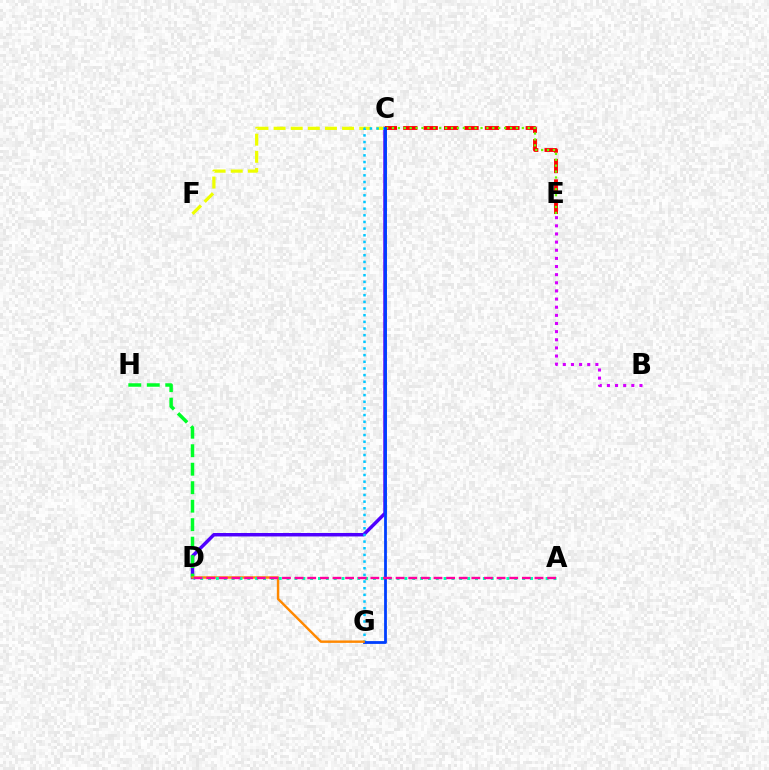{('C', 'D'): [{'color': '#4f00ff', 'line_style': 'solid', 'thickness': 2.48}], ('C', 'E'): [{'color': '#ff0000', 'line_style': 'dashed', 'thickness': 2.77}, {'color': '#66ff00', 'line_style': 'dotted', 'thickness': 1.6}], ('D', 'H'): [{'color': '#00ff27', 'line_style': 'dashed', 'thickness': 2.51}], ('C', 'F'): [{'color': '#eeff00', 'line_style': 'dashed', 'thickness': 2.33}], ('C', 'G'): [{'color': '#00c7ff', 'line_style': 'dotted', 'thickness': 1.81}, {'color': '#003fff', 'line_style': 'solid', 'thickness': 2.02}], ('B', 'E'): [{'color': '#d600ff', 'line_style': 'dotted', 'thickness': 2.21}], ('D', 'G'): [{'color': '#ff8800', 'line_style': 'solid', 'thickness': 1.75}], ('A', 'D'): [{'color': '#00ffaf', 'line_style': 'dotted', 'thickness': 2.13}, {'color': '#ff00a0', 'line_style': 'dashed', 'thickness': 1.72}]}